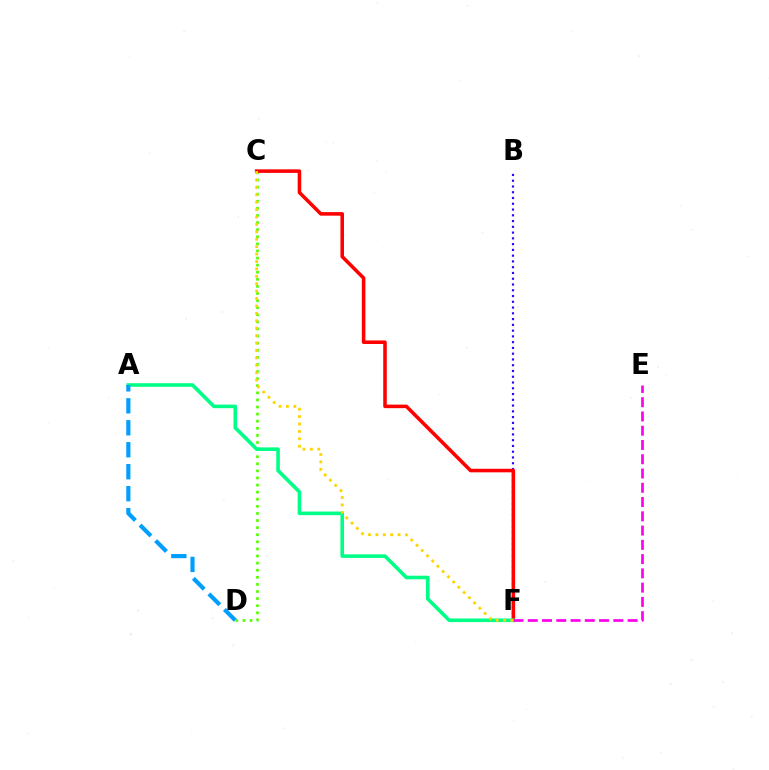{('C', 'D'): [{'color': '#4fff00', 'line_style': 'dotted', 'thickness': 1.93}], ('B', 'F'): [{'color': '#3700ff', 'line_style': 'dotted', 'thickness': 1.57}], ('C', 'F'): [{'color': '#ff0000', 'line_style': 'solid', 'thickness': 2.56}, {'color': '#ffd500', 'line_style': 'dotted', 'thickness': 2.01}], ('A', 'F'): [{'color': '#00ff86', 'line_style': 'solid', 'thickness': 2.59}], ('A', 'D'): [{'color': '#009eff', 'line_style': 'dashed', 'thickness': 2.98}], ('E', 'F'): [{'color': '#ff00ed', 'line_style': 'dashed', 'thickness': 1.94}]}